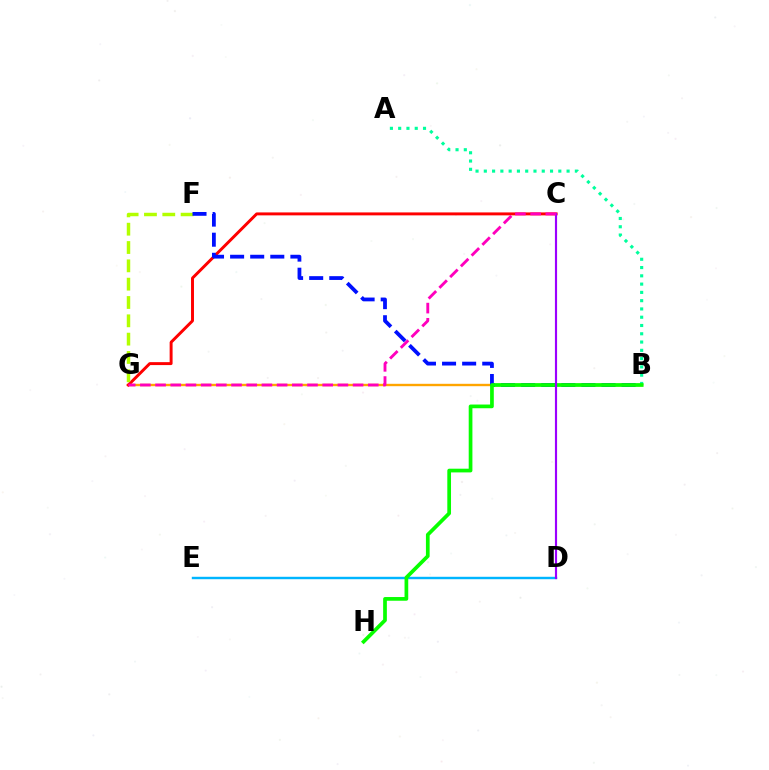{('A', 'B'): [{'color': '#00ff9d', 'line_style': 'dotted', 'thickness': 2.25}], ('D', 'E'): [{'color': '#00b5ff', 'line_style': 'solid', 'thickness': 1.74}], ('B', 'G'): [{'color': '#ffa500', 'line_style': 'solid', 'thickness': 1.72}], ('C', 'G'): [{'color': '#ff0000', 'line_style': 'solid', 'thickness': 2.12}, {'color': '#ff00bd', 'line_style': 'dashed', 'thickness': 2.06}], ('F', 'G'): [{'color': '#b3ff00', 'line_style': 'dashed', 'thickness': 2.49}], ('B', 'F'): [{'color': '#0010ff', 'line_style': 'dashed', 'thickness': 2.73}], ('B', 'H'): [{'color': '#08ff00', 'line_style': 'solid', 'thickness': 2.67}], ('C', 'D'): [{'color': '#9b00ff', 'line_style': 'solid', 'thickness': 1.55}]}